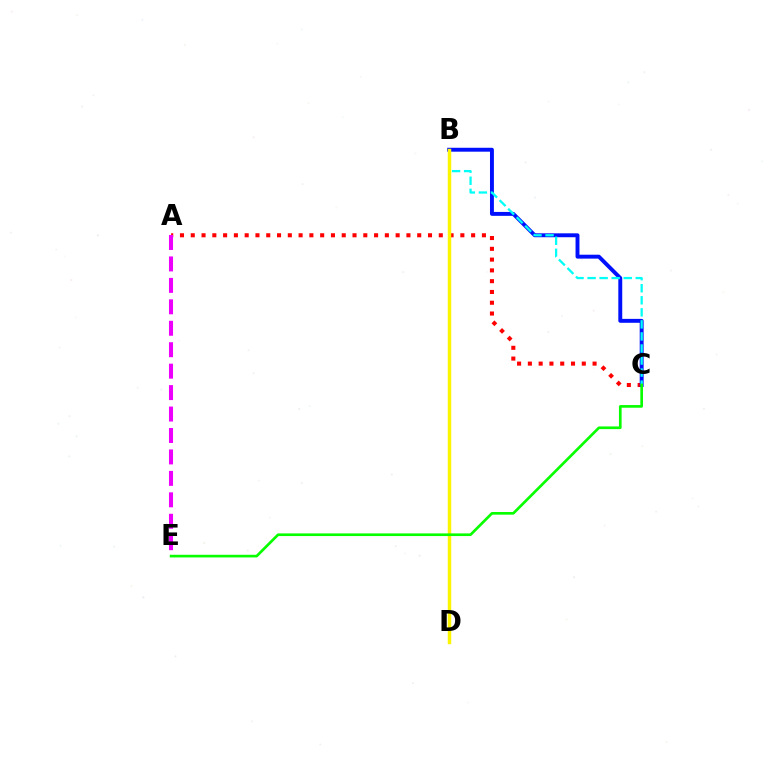{('A', 'C'): [{'color': '#ff0000', 'line_style': 'dotted', 'thickness': 2.93}], ('A', 'E'): [{'color': '#ee00ff', 'line_style': 'dashed', 'thickness': 2.91}], ('B', 'C'): [{'color': '#0010ff', 'line_style': 'solid', 'thickness': 2.82}, {'color': '#00fff6', 'line_style': 'dashed', 'thickness': 1.64}], ('B', 'D'): [{'color': '#fcf500', 'line_style': 'solid', 'thickness': 2.48}], ('C', 'E'): [{'color': '#08ff00', 'line_style': 'solid', 'thickness': 1.92}]}